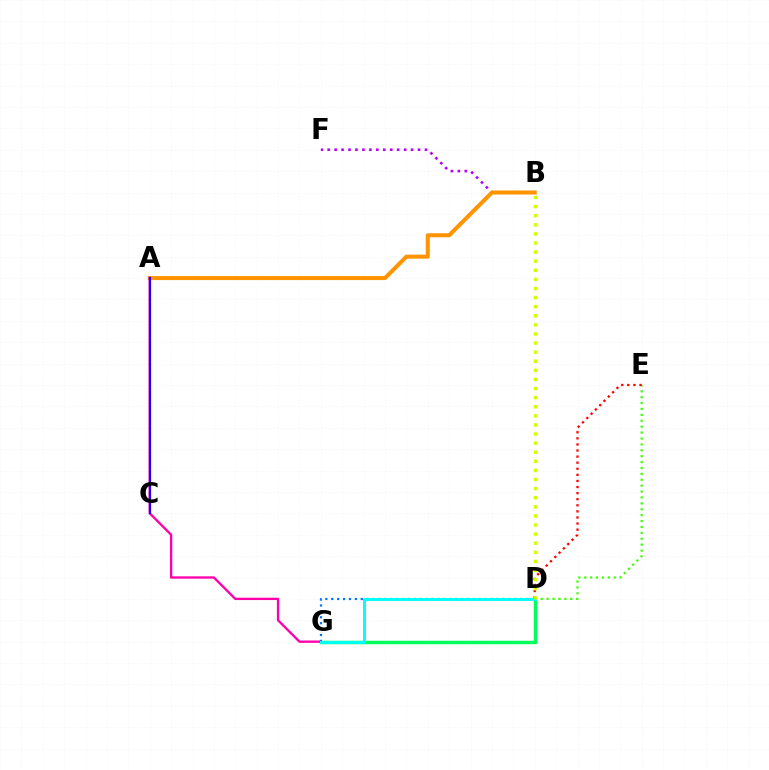{('D', 'E'): [{'color': '#3dff00', 'line_style': 'dotted', 'thickness': 1.6}, {'color': '#ff0000', 'line_style': 'dotted', 'thickness': 1.65}], ('B', 'F'): [{'color': '#b900ff', 'line_style': 'dotted', 'thickness': 1.89}], ('A', 'B'): [{'color': '#ff9400', 'line_style': 'solid', 'thickness': 2.91}], ('D', 'G'): [{'color': '#00ff5c', 'line_style': 'solid', 'thickness': 2.51}, {'color': '#0074ff', 'line_style': 'dotted', 'thickness': 1.6}, {'color': '#00fff6', 'line_style': 'solid', 'thickness': 2.1}], ('A', 'G'): [{'color': '#ff00ac', 'line_style': 'solid', 'thickness': 1.68}], ('A', 'C'): [{'color': '#2500ff', 'line_style': 'solid', 'thickness': 1.58}], ('B', 'D'): [{'color': '#d1ff00', 'line_style': 'dotted', 'thickness': 2.47}]}